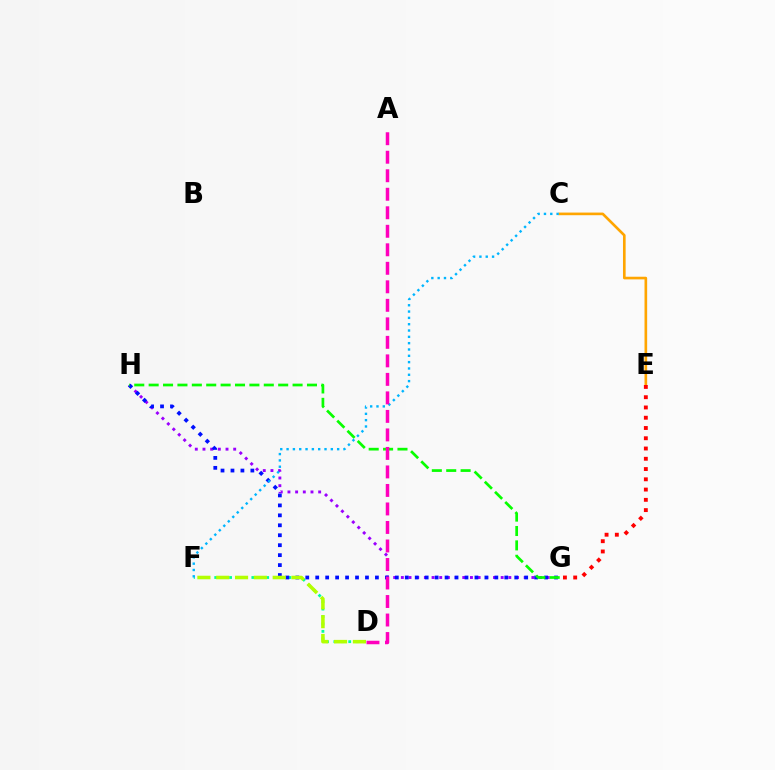{('D', 'F'): [{'color': '#00ff9d', 'line_style': 'dotted', 'thickness': 2.02}, {'color': '#b3ff00', 'line_style': 'dashed', 'thickness': 2.56}], ('C', 'E'): [{'color': '#ffa500', 'line_style': 'solid', 'thickness': 1.91}], ('G', 'H'): [{'color': '#9b00ff', 'line_style': 'dotted', 'thickness': 2.09}, {'color': '#0010ff', 'line_style': 'dotted', 'thickness': 2.7}, {'color': '#08ff00', 'line_style': 'dashed', 'thickness': 1.96}], ('E', 'G'): [{'color': '#ff0000', 'line_style': 'dotted', 'thickness': 2.79}], ('C', 'F'): [{'color': '#00b5ff', 'line_style': 'dotted', 'thickness': 1.72}], ('A', 'D'): [{'color': '#ff00bd', 'line_style': 'dashed', 'thickness': 2.51}]}